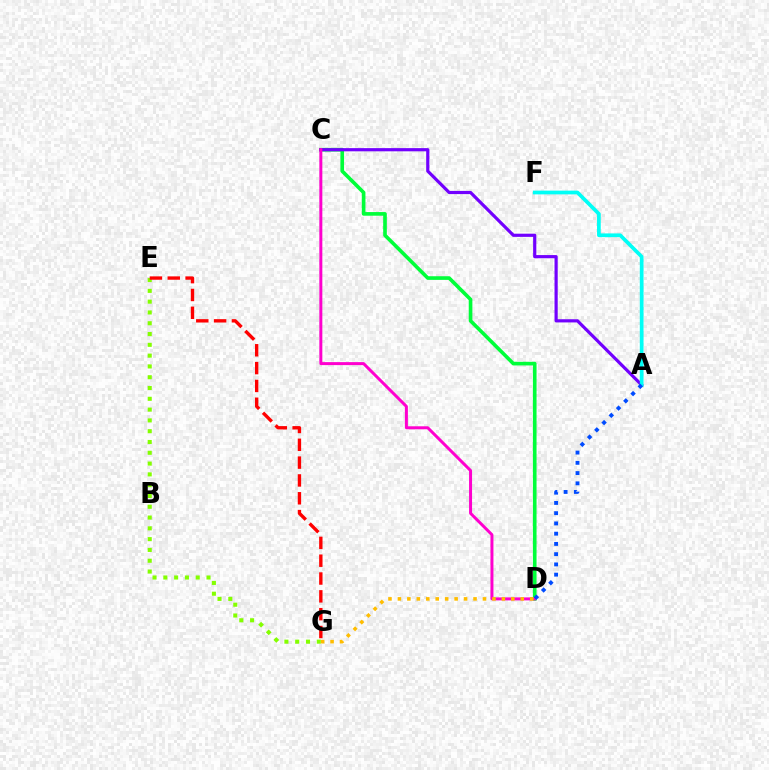{('C', 'D'): [{'color': '#00ff39', 'line_style': 'solid', 'thickness': 2.62}, {'color': '#ff00cf', 'line_style': 'solid', 'thickness': 2.15}], ('A', 'C'): [{'color': '#7200ff', 'line_style': 'solid', 'thickness': 2.29}], ('E', 'G'): [{'color': '#84ff00', 'line_style': 'dotted', 'thickness': 2.93}, {'color': '#ff0000', 'line_style': 'dashed', 'thickness': 2.42}], ('A', 'F'): [{'color': '#00fff6', 'line_style': 'solid', 'thickness': 2.68}], ('A', 'D'): [{'color': '#004bff', 'line_style': 'dotted', 'thickness': 2.78}], ('D', 'G'): [{'color': '#ffbd00', 'line_style': 'dotted', 'thickness': 2.57}]}